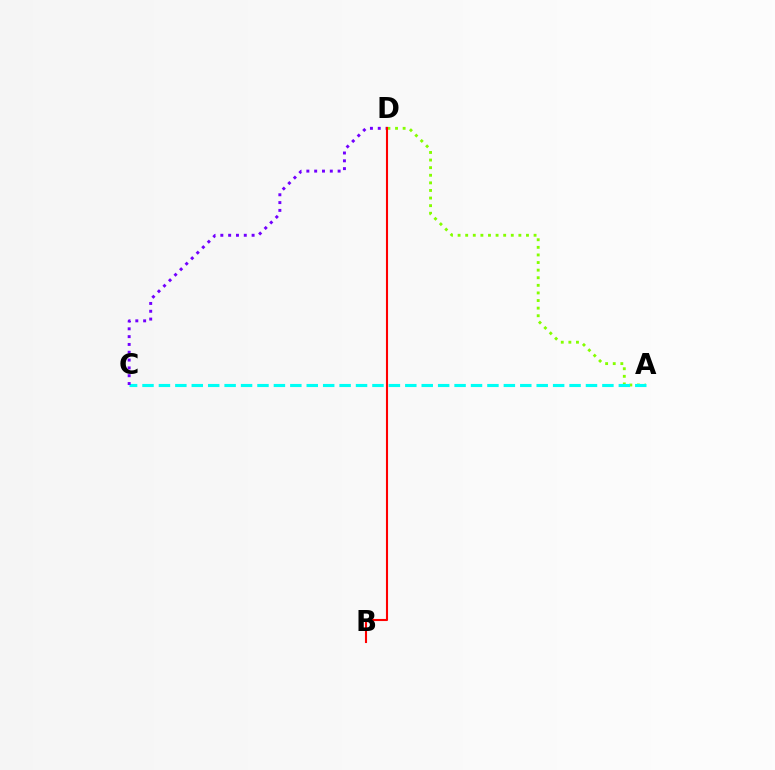{('A', 'D'): [{'color': '#84ff00', 'line_style': 'dotted', 'thickness': 2.06}], ('A', 'C'): [{'color': '#00fff6', 'line_style': 'dashed', 'thickness': 2.23}], ('C', 'D'): [{'color': '#7200ff', 'line_style': 'dotted', 'thickness': 2.12}], ('B', 'D'): [{'color': '#ff0000', 'line_style': 'solid', 'thickness': 1.51}]}